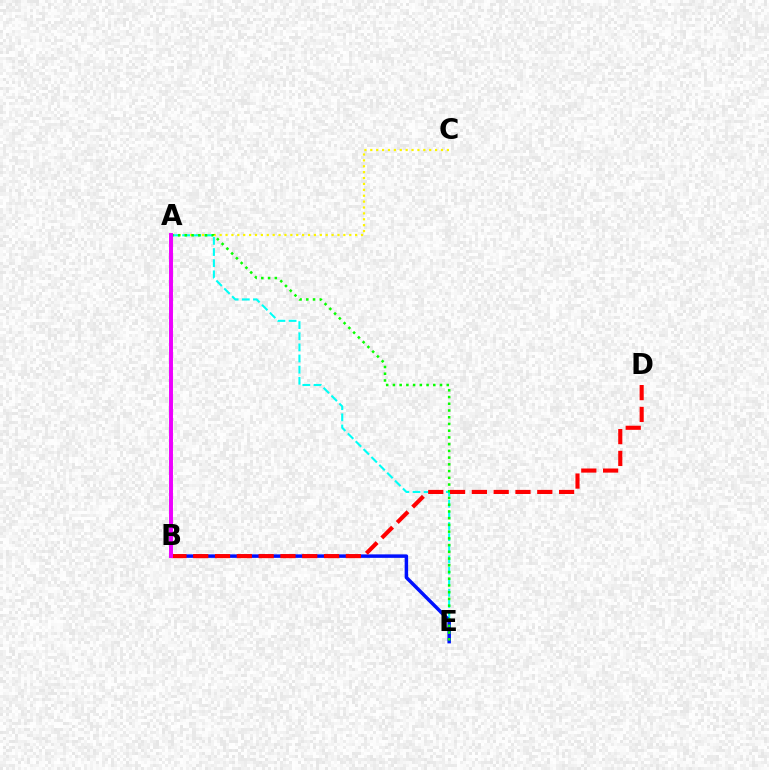{('A', 'C'): [{'color': '#fcf500', 'line_style': 'dotted', 'thickness': 1.6}], ('A', 'E'): [{'color': '#00fff6', 'line_style': 'dashed', 'thickness': 1.51}, {'color': '#08ff00', 'line_style': 'dotted', 'thickness': 1.83}], ('B', 'E'): [{'color': '#0010ff', 'line_style': 'solid', 'thickness': 2.51}], ('B', 'D'): [{'color': '#ff0000', 'line_style': 'dashed', 'thickness': 2.96}], ('A', 'B'): [{'color': '#ee00ff', 'line_style': 'solid', 'thickness': 2.84}]}